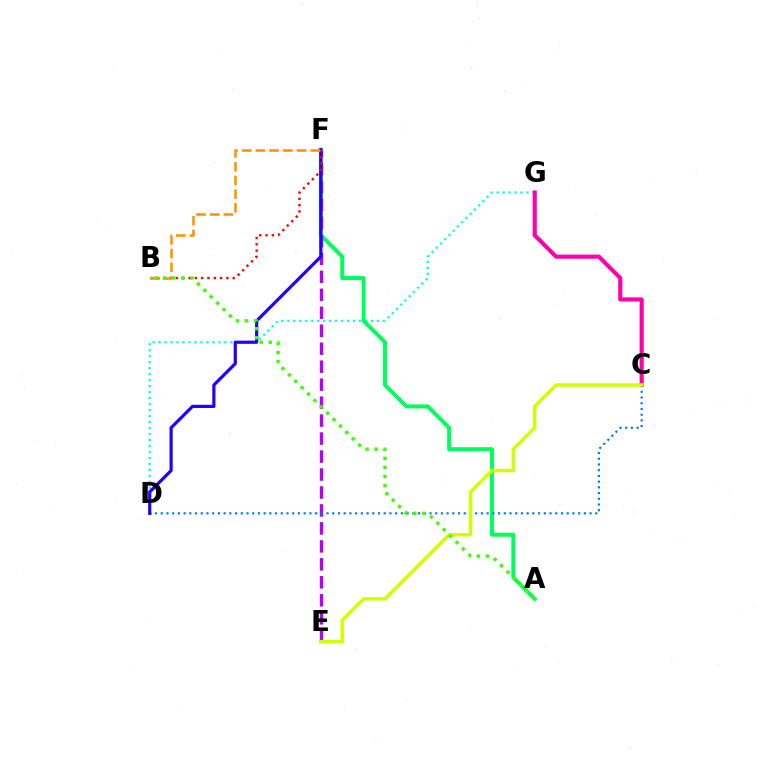{('D', 'G'): [{'color': '#00fff6', 'line_style': 'dotted', 'thickness': 1.62}], ('A', 'F'): [{'color': '#00ff5c', 'line_style': 'solid', 'thickness': 2.86}], ('E', 'F'): [{'color': '#b900ff', 'line_style': 'dashed', 'thickness': 2.44}], ('C', 'D'): [{'color': '#0074ff', 'line_style': 'dotted', 'thickness': 1.55}], ('D', 'F'): [{'color': '#2500ff', 'line_style': 'solid', 'thickness': 2.31}], ('C', 'G'): [{'color': '#ff00ac', 'line_style': 'solid', 'thickness': 2.97}], ('B', 'F'): [{'color': '#ff0000', 'line_style': 'dotted', 'thickness': 1.71}, {'color': '#ff9400', 'line_style': 'dashed', 'thickness': 1.86}], ('C', 'E'): [{'color': '#d1ff00', 'line_style': 'solid', 'thickness': 2.5}], ('A', 'B'): [{'color': '#3dff00', 'line_style': 'dotted', 'thickness': 2.46}]}